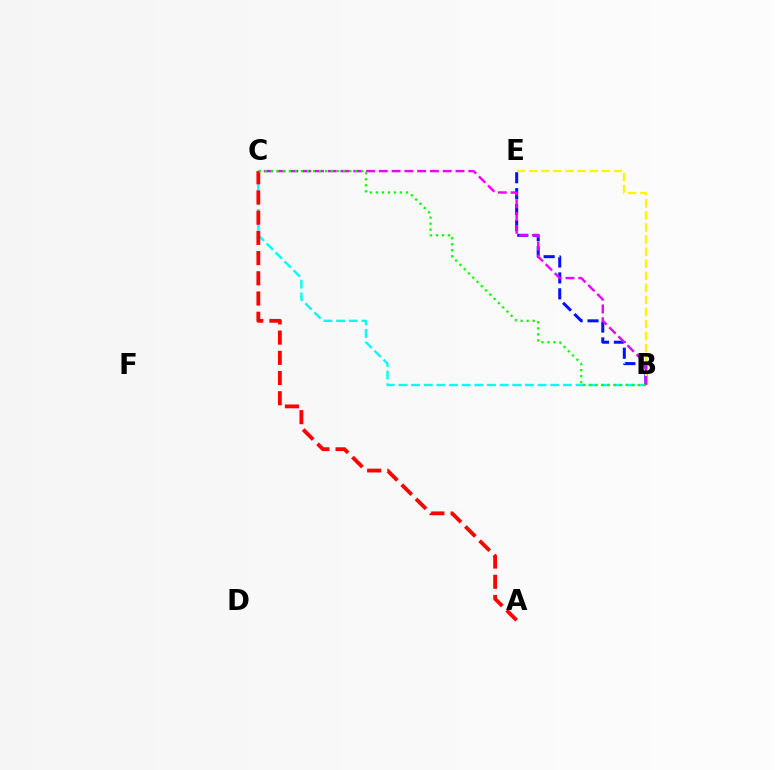{('B', 'E'): [{'color': '#0010ff', 'line_style': 'dashed', 'thickness': 2.16}, {'color': '#fcf500', 'line_style': 'dashed', 'thickness': 1.64}], ('B', 'C'): [{'color': '#00fff6', 'line_style': 'dashed', 'thickness': 1.72}, {'color': '#ee00ff', 'line_style': 'dashed', 'thickness': 1.74}, {'color': '#08ff00', 'line_style': 'dotted', 'thickness': 1.64}], ('A', 'C'): [{'color': '#ff0000', 'line_style': 'dashed', 'thickness': 2.75}]}